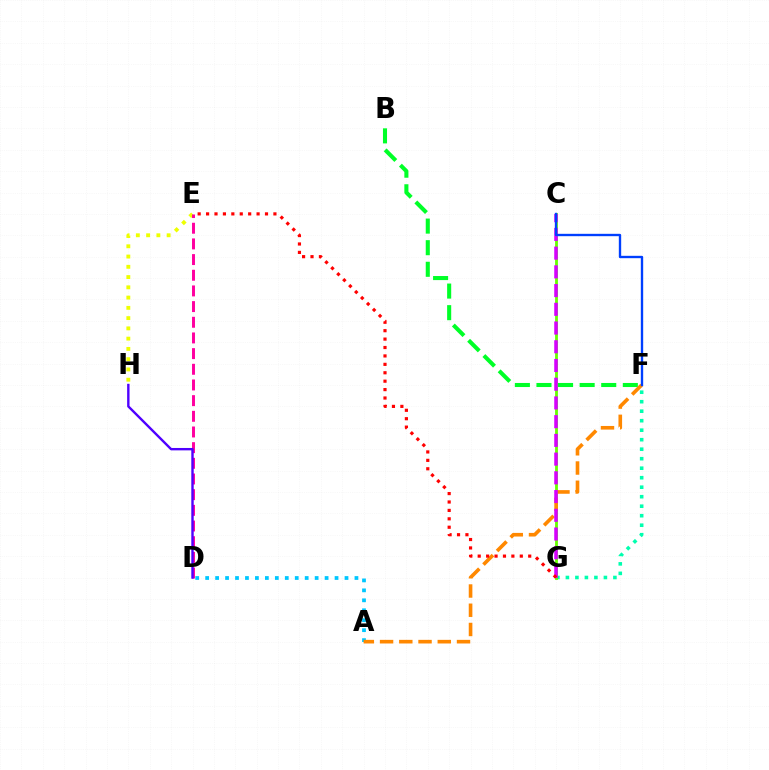{('B', 'F'): [{'color': '#00ff27', 'line_style': 'dashed', 'thickness': 2.93}], ('A', 'D'): [{'color': '#00c7ff', 'line_style': 'dotted', 'thickness': 2.7}], ('F', 'G'): [{'color': '#00ffaf', 'line_style': 'dotted', 'thickness': 2.58}], ('C', 'G'): [{'color': '#66ff00', 'line_style': 'solid', 'thickness': 2.02}, {'color': '#d600ff', 'line_style': 'dashed', 'thickness': 2.54}], ('A', 'F'): [{'color': '#ff8800', 'line_style': 'dashed', 'thickness': 2.61}], ('E', 'H'): [{'color': '#eeff00', 'line_style': 'dotted', 'thickness': 2.79}], ('D', 'E'): [{'color': '#ff00a0', 'line_style': 'dashed', 'thickness': 2.13}], ('C', 'F'): [{'color': '#003fff', 'line_style': 'solid', 'thickness': 1.7}], ('D', 'H'): [{'color': '#4f00ff', 'line_style': 'solid', 'thickness': 1.72}], ('E', 'G'): [{'color': '#ff0000', 'line_style': 'dotted', 'thickness': 2.29}]}